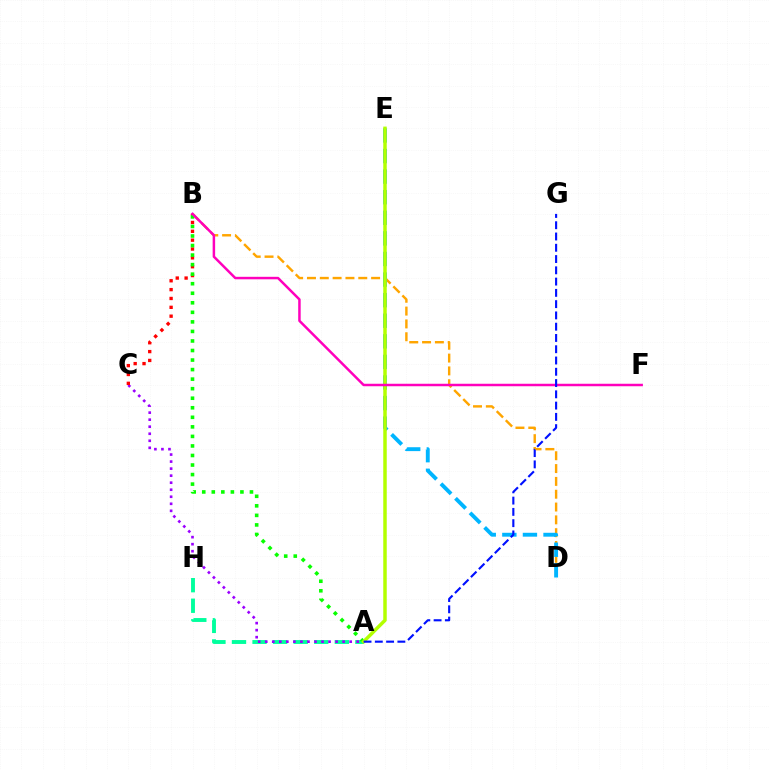{('B', 'D'): [{'color': '#ffa500', 'line_style': 'dashed', 'thickness': 1.74}], ('A', 'H'): [{'color': '#00ff9d', 'line_style': 'dashed', 'thickness': 2.79}], ('A', 'C'): [{'color': '#9b00ff', 'line_style': 'dotted', 'thickness': 1.91}], ('B', 'C'): [{'color': '#ff0000', 'line_style': 'dotted', 'thickness': 2.41}], ('D', 'E'): [{'color': '#00b5ff', 'line_style': 'dashed', 'thickness': 2.8}], ('A', 'B'): [{'color': '#08ff00', 'line_style': 'dotted', 'thickness': 2.59}], ('A', 'E'): [{'color': '#b3ff00', 'line_style': 'solid', 'thickness': 2.51}], ('B', 'F'): [{'color': '#ff00bd', 'line_style': 'solid', 'thickness': 1.79}], ('A', 'G'): [{'color': '#0010ff', 'line_style': 'dashed', 'thickness': 1.53}]}